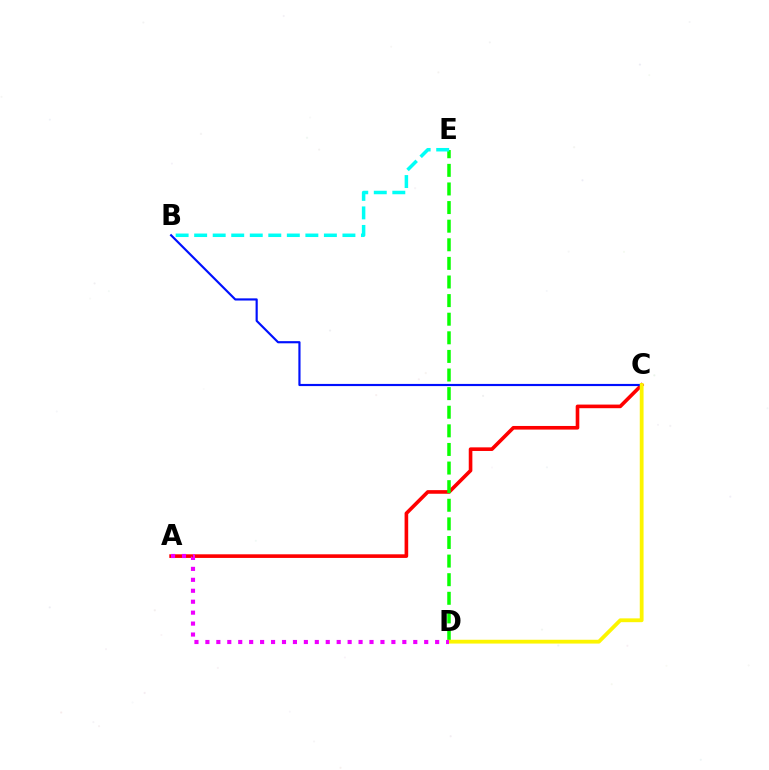{('A', 'C'): [{'color': '#ff0000', 'line_style': 'solid', 'thickness': 2.61}], ('D', 'E'): [{'color': '#08ff00', 'line_style': 'dashed', 'thickness': 2.53}], ('B', 'C'): [{'color': '#0010ff', 'line_style': 'solid', 'thickness': 1.56}], ('B', 'E'): [{'color': '#00fff6', 'line_style': 'dashed', 'thickness': 2.52}], ('C', 'D'): [{'color': '#fcf500', 'line_style': 'solid', 'thickness': 2.74}], ('A', 'D'): [{'color': '#ee00ff', 'line_style': 'dotted', 'thickness': 2.97}]}